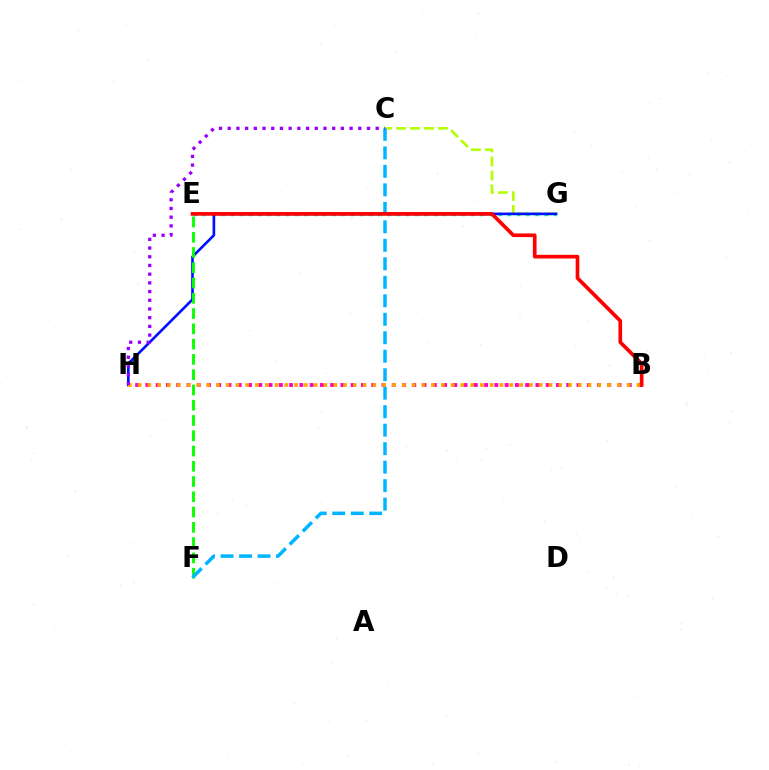{('C', 'G'): [{'color': '#b3ff00', 'line_style': 'dashed', 'thickness': 1.9}], ('E', 'G'): [{'color': '#00ff9d', 'line_style': 'dotted', 'thickness': 2.51}], ('G', 'H'): [{'color': '#0010ff', 'line_style': 'solid', 'thickness': 1.91}], ('E', 'F'): [{'color': '#08ff00', 'line_style': 'dashed', 'thickness': 2.07}], ('B', 'H'): [{'color': '#ff00bd', 'line_style': 'dotted', 'thickness': 2.79}, {'color': '#ffa500', 'line_style': 'dotted', 'thickness': 2.66}], ('C', 'F'): [{'color': '#00b5ff', 'line_style': 'dashed', 'thickness': 2.51}], ('C', 'H'): [{'color': '#9b00ff', 'line_style': 'dotted', 'thickness': 2.37}], ('B', 'E'): [{'color': '#ff0000', 'line_style': 'solid', 'thickness': 2.65}]}